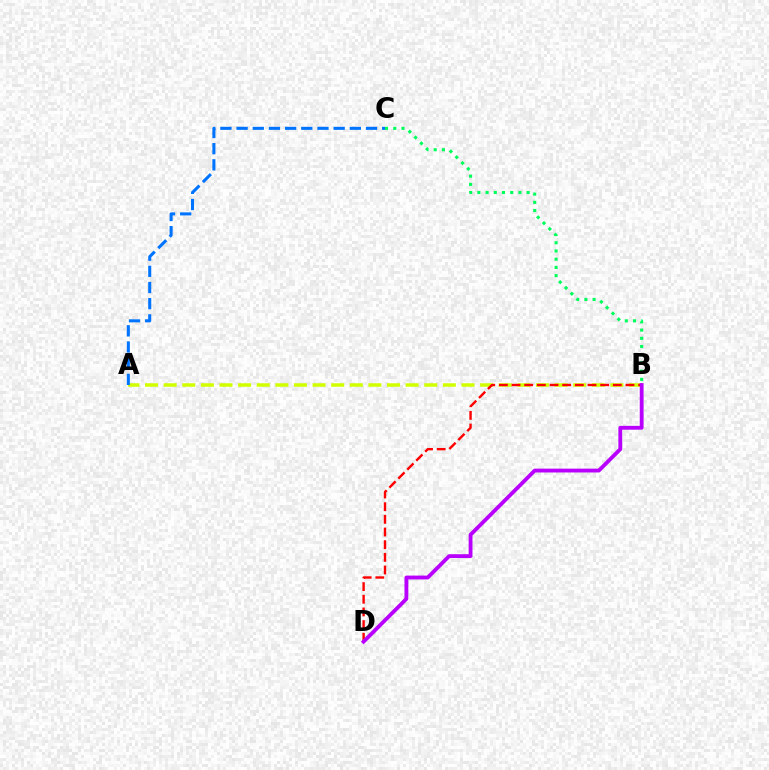{('A', 'B'): [{'color': '#d1ff00', 'line_style': 'dashed', 'thickness': 2.53}], ('A', 'C'): [{'color': '#0074ff', 'line_style': 'dashed', 'thickness': 2.2}], ('B', 'C'): [{'color': '#00ff5c', 'line_style': 'dotted', 'thickness': 2.23}], ('B', 'D'): [{'color': '#ff0000', 'line_style': 'dashed', 'thickness': 1.72}, {'color': '#b900ff', 'line_style': 'solid', 'thickness': 2.76}]}